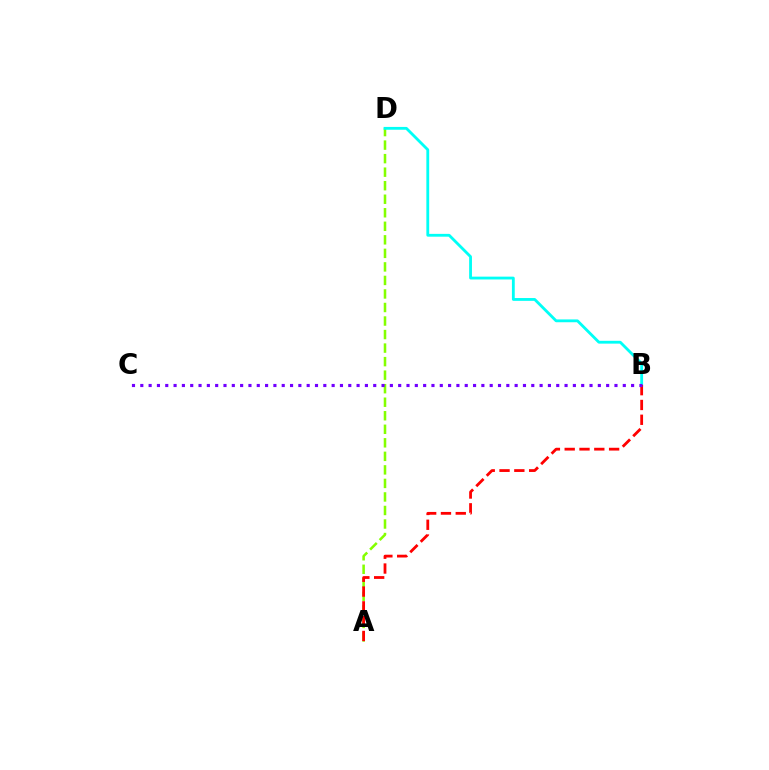{('A', 'D'): [{'color': '#84ff00', 'line_style': 'dashed', 'thickness': 1.84}], ('B', 'D'): [{'color': '#00fff6', 'line_style': 'solid', 'thickness': 2.03}], ('A', 'B'): [{'color': '#ff0000', 'line_style': 'dashed', 'thickness': 2.01}], ('B', 'C'): [{'color': '#7200ff', 'line_style': 'dotted', 'thickness': 2.26}]}